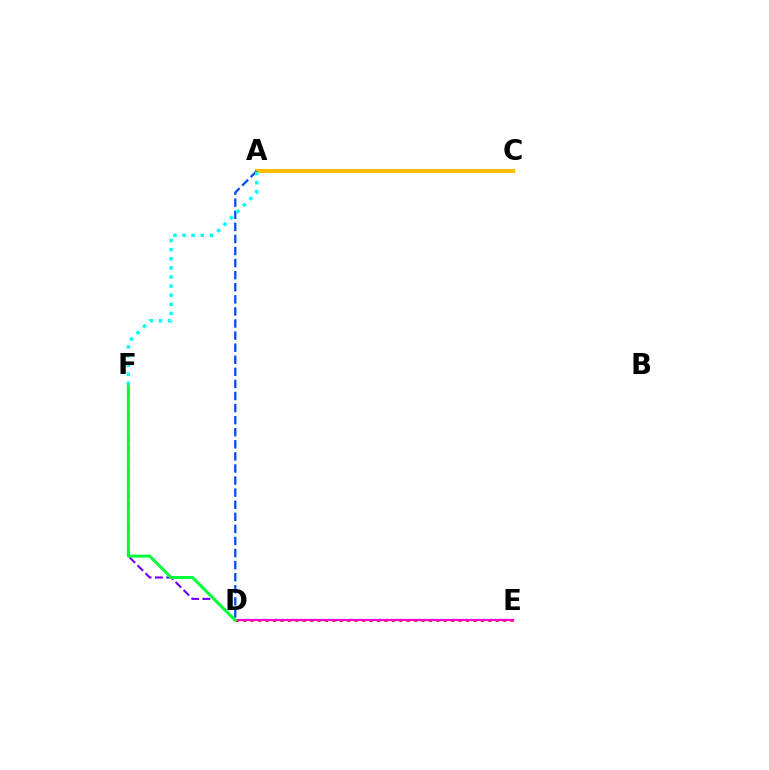{('A', 'C'): [{'color': '#84ff00', 'line_style': 'dashed', 'thickness': 1.56}, {'color': '#ffbd00', 'line_style': 'solid', 'thickness': 2.88}], ('D', 'E'): [{'color': '#ff0000', 'line_style': 'dotted', 'thickness': 2.02}, {'color': '#ff00cf', 'line_style': 'solid', 'thickness': 1.61}], ('D', 'F'): [{'color': '#7200ff', 'line_style': 'dashed', 'thickness': 1.53}, {'color': '#00ff39', 'line_style': 'solid', 'thickness': 2.15}], ('A', 'D'): [{'color': '#004bff', 'line_style': 'dashed', 'thickness': 1.64}], ('A', 'F'): [{'color': '#00fff6', 'line_style': 'dotted', 'thickness': 2.47}]}